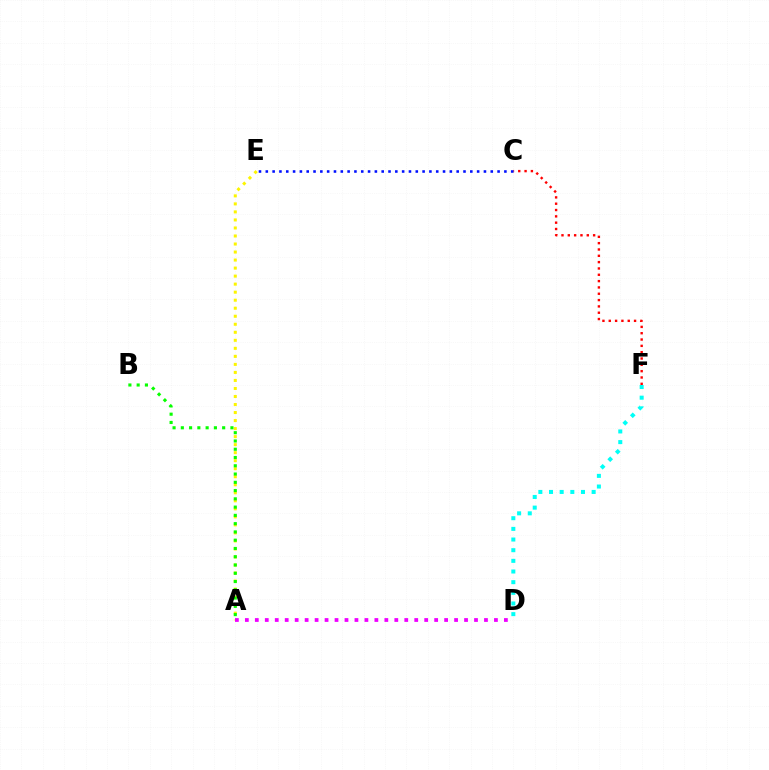{('A', 'E'): [{'color': '#fcf500', 'line_style': 'dotted', 'thickness': 2.18}], ('D', 'F'): [{'color': '#00fff6', 'line_style': 'dotted', 'thickness': 2.9}], ('A', 'D'): [{'color': '#ee00ff', 'line_style': 'dotted', 'thickness': 2.71}], ('C', 'F'): [{'color': '#ff0000', 'line_style': 'dotted', 'thickness': 1.72}], ('A', 'B'): [{'color': '#08ff00', 'line_style': 'dotted', 'thickness': 2.25}], ('C', 'E'): [{'color': '#0010ff', 'line_style': 'dotted', 'thickness': 1.85}]}